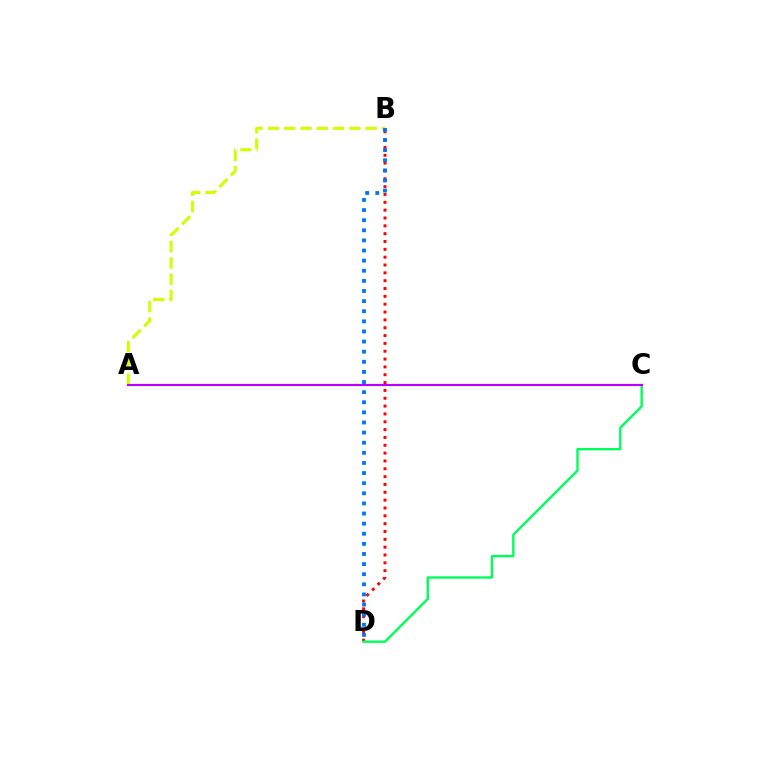{('B', 'D'): [{'color': '#ff0000', 'line_style': 'dotted', 'thickness': 2.13}, {'color': '#0074ff', 'line_style': 'dotted', 'thickness': 2.75}], ('A', 'B'): [{'color': '#d1ff00', 'line_style': 'dashed', 'thickness': 2.21}], ('C', 'D'): [{'color': '#00ff5c', 'line_style': 'solid', 'thickness': 1.72}], ('A', 'C'): [{'color': '#b900ff', 'line_style': 'solid', 'thickness': 1.55}]}